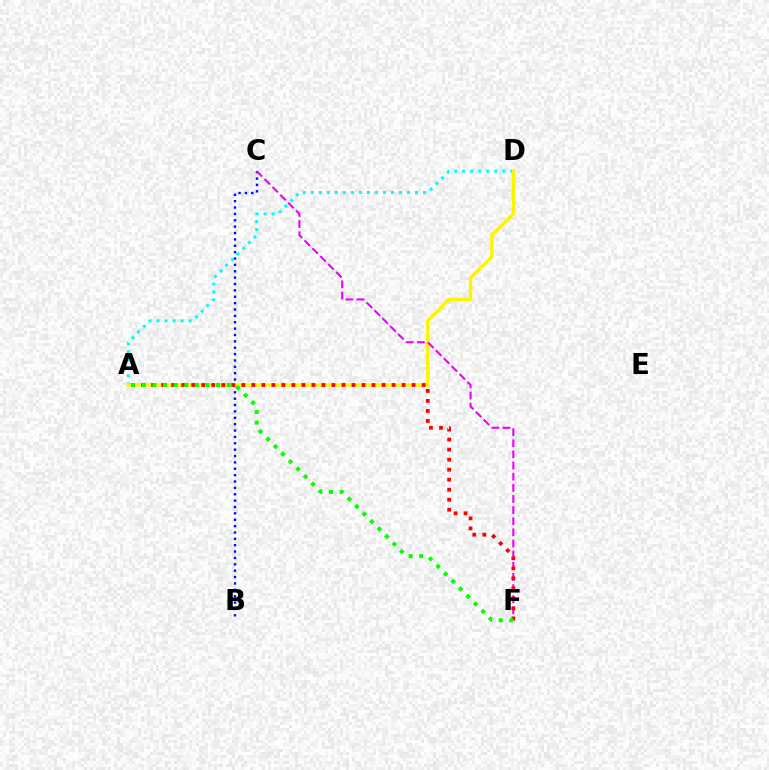{('B', 'C'): [{'color': '#0010ff', 'line_style': 'dotted', 'thickness': 1.73}], ('A', 'D'): [{'color': '#00fff6', 'line_style': 'dotted', 'thickness': 2.18}, {'color': '#fcf500', 'line_style': 'solid', 'thickness': 2.45}], ('C', 'F'): [{'color': '#ee00ff', 'line_style': 'dashed', 'thickness': 1.51}], ('A', 'F'): [{'color': '#ff0000', 'line_style': 'dotted', 'thickness': 2.72}, {'color': '#08ff00', 'line_style': 'dotted', 'thickness': 2.88}]}